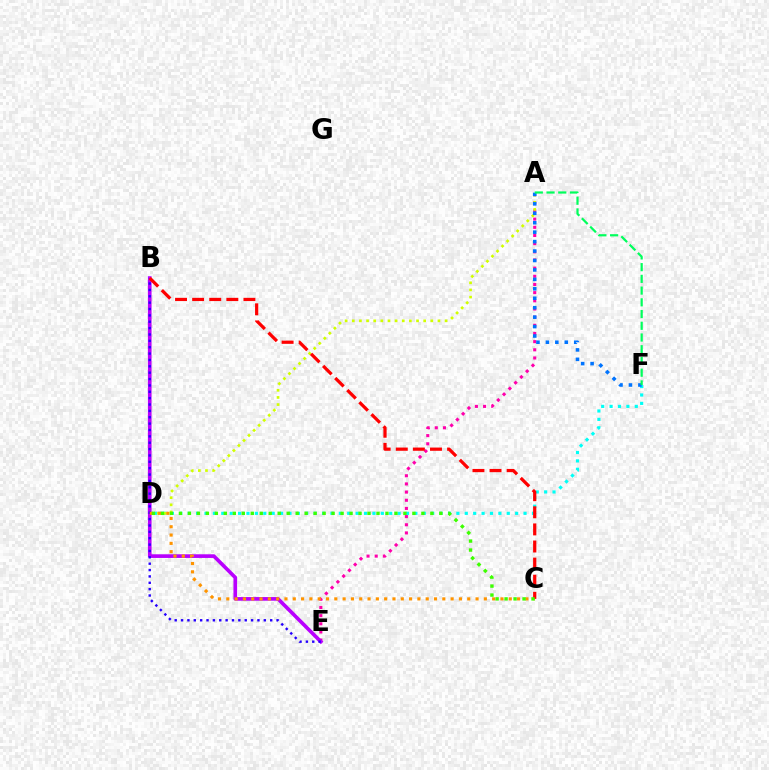{('A', 'E'): [{'color': '#ff00ac', 'line_style': 'dotted', 'thickness': 2.22}], ('D', 'F'): [{'color': '#00fff6', 'line_style': 'dotted', 'thickness': 2.28}], ('A', 'D'): [{'color': '#d1ff00', 'line_style': 'dotted', 'thickness': 1.94}], ('B', 'E'): [{'color': '#b900ff', 'line_style': 'solid', 'thickness': 2.64}, {'color': '#2500ff', 'line_style': 'dotted', 'thickness': 1.73}], ('A', 'F'): [{'color': '#0074ff', 'line_style': 'dotted', 'thickness': 2.57}, {'color': '#00ff5c', 'line_style': 'dashed', 'thickness': 1.59}], ('C', 'D'): [{'color': '#ff9400', 'line_style': 'dotted', 'thickness': 2.26}, {'color': '#3dff00', 'line_style': 'dotted', 'thickness': 2.44}], ('B', 'C'): [{'color': '#ff0000', 'line_style': 'dashed', 'thickness': 2.32}]}